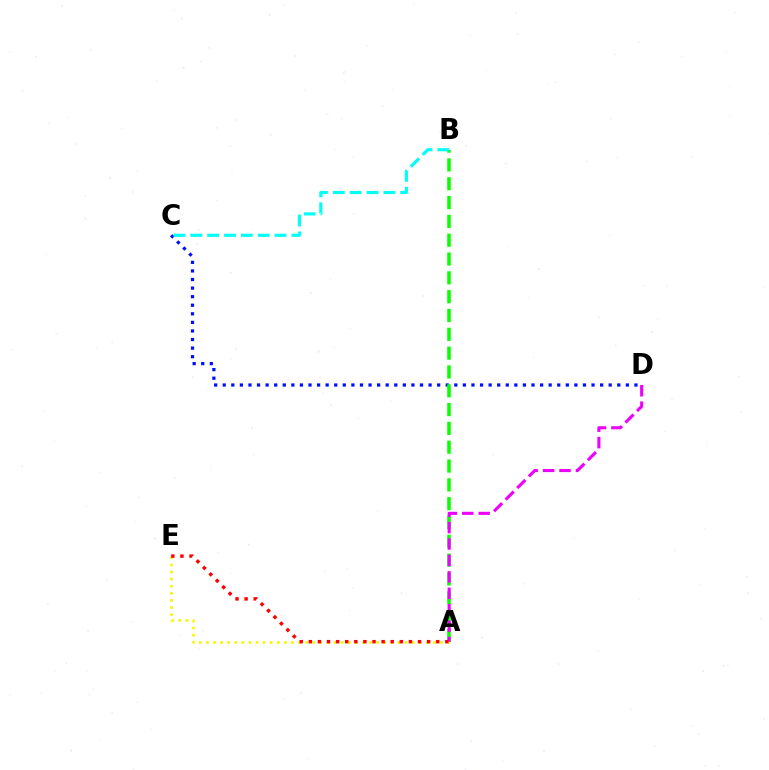{('C', 'D'): [{'color': '#0010ff', 'line_style': 'dotted', 'thickness': 2.33}], ('A', 'B'): [{'color': '#08ff00', 'line_style': 'dashed', 'thickness': 2.56}], ('A', 'E'): [{'color': '#fcf500', 'line_style': 'dotted', 'thickness': 1.93}, {'color': '#ff0000', 'line_style': 'dotted', 'thickness': 2.47}], ('B', 'C'): [{'color': '#00fff6', 'line_style': 'dashed', 'thickness': 2.29}], ('A', 'D'): [{'color': '#ee00ff', 'line_style': 'dashed', 'thickness': 2.23}]}